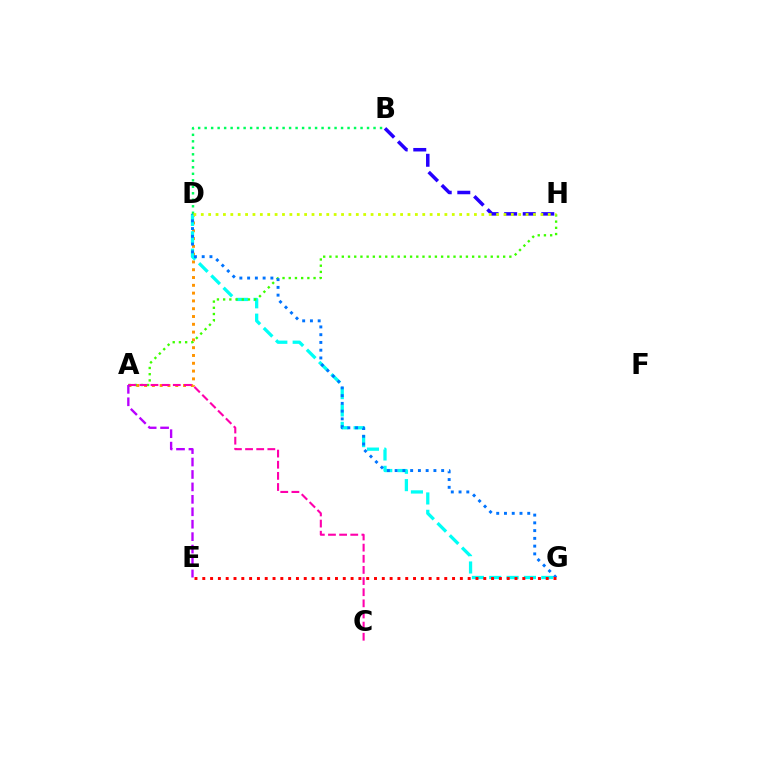{('A', 'D'): [{'color': '#ff9400', 'line_style': 'dotted', 'thickness': 2.12}], ('D', 'G'): [{'color': '#00fff6', 'line_style': 'dashed', 'thickness': 2.36}, {'color': '#0074ff', 'line_style': 'dotted', 'thickness': 2.11}], ('B', 'D'): [{'color': '#00ff5c', 'line_style': 'dotted', 'thickness': 1.76}], ('A', 'H'): [{'color': '#3dff00', 'line_style': 'dotted', 'thickness': 1.69}], ('A', 'C'): [{'color': '#ff00ac', 'line_style': 'dashed', 'thickness': 1.51}], ('E', 'G'): [{'color': '#ff0000', 'line_style': 'dotted', 'thickness': 2.12}], ('A', 'E'): [{'color': '#b900ff', 'line_style': 'dashed', 'thickness': 1.69}], ('B', 'H'): [{'color': '#2500ff', 'line_style': 'dashed', 'thickness': 2.52}], ('D', 'H'): [{'color': '#d1ff00', 'line_style': 'dotted', 'thickness': 2.01}]}